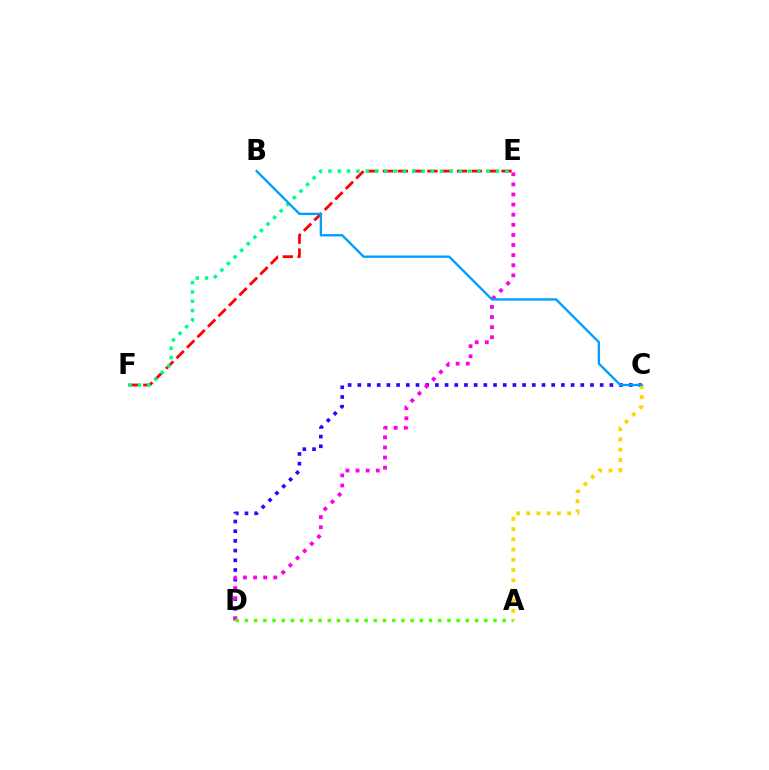{('C', 'D'): [{'color': '#3700ff', 'line_style': 'dotted', 'thickness': 2.63}], ('E', 'F'): [{'color': '#ff0000', 'line_style': 'dashed', 'thickness': 2.01}, {'color': '#00ff86', 'line_style': 'dotted', 'thickness': 2.53}], ('D', 'E'): [{'color': '#ff00ed', 'line_style': 'dotted', 'thickness': 2.75}], ('A', 'D'): [{'color': '#4fff00', 'line_style': 'dotted', 'thickness': 2.5}], ('A', 'C'): [{'color': '#ffd500', 'line_style': 'dotted', 'thickness': 2.78}], ('B', 'C'): [{'color': '#009eff', 'line_style': 'solid', 'thickness': 1.69}]}